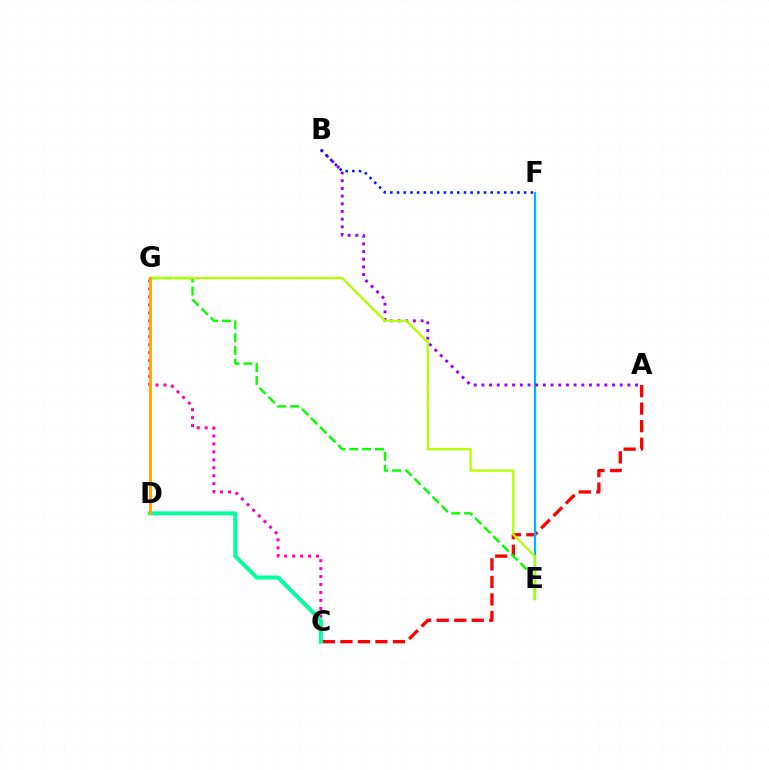{('A', 'C'): [{'color': '#ff0000', 'line_style': 'dashed', 'thickness': 2.38}], ('C', 'G'): [{'color': '#ff00bd', 'line_style': 'dotted', 'thickness': 2.16}], ('C', 'D'): [{'color': '#00ff9d', 'line_style': 'solid', 'thickness': 2.86}], ('E', 'F'): [{'color': '#00b5ff', 'line_style': 'solid', 'thickness': 1.66}], ('A', 'B'): [{'color': '#9b00ff', 'line_style': 'dotted', 'thickness': 2.09}], ('E', 'G'): [{'color': '#08ff00', 'line_style': 'dashed', 'thickness': 1.74}, {'color': '#b3ff00', 'line_style': 'solid', 'thickness': 1.67}], ('B', 'F'): [{'color': '#0010ff', 'line_style': 'dotted', 'thickness': 1.82}], ('D', 'G'): [{'color': '#ffa500', 'line_style': 'solid', 'thickness': 2.07}]}